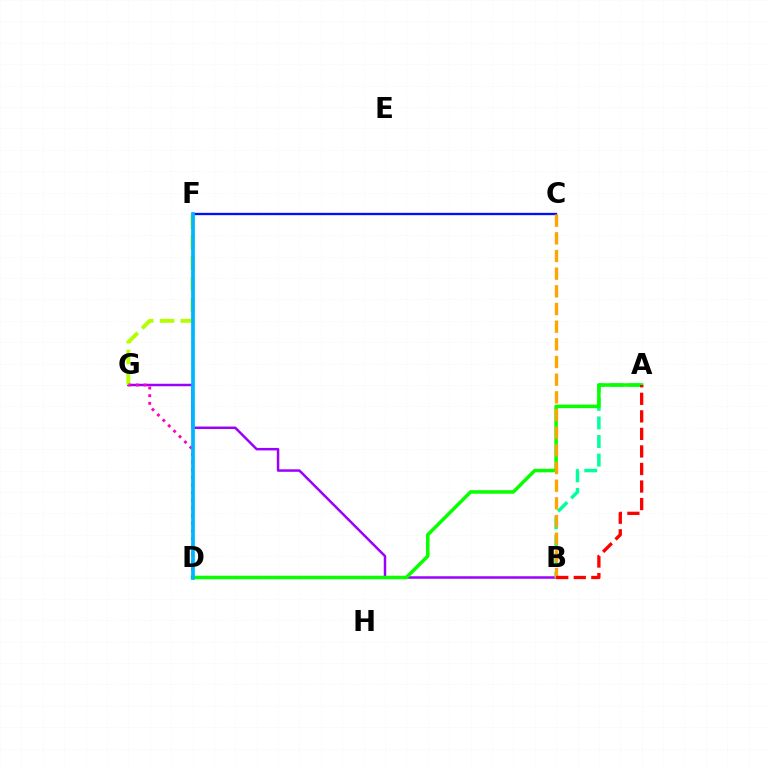{('B', 'G'): [{'color': '#9b00ff', 'line_style': 'solid', 'thickness': 1.79}], ('C', 'F'): [{'color': '#0010ff', 'line_style': 'solid', 'thickness': 1.68}], ('A', 'B'): [{'color': '#00ff9d', 'line_style': 'dashed', 'thickness': 2.52}, {'color': '#ff0000', 'line_style': 'dashed', 'thickness': 2.38}], ('A', 'D'): [{'color': '#08ff00', 'line_style': 'solid', 'thickness': 2.53}], ('B', 'C'): [{'color': '#ffa500', 'line_style': 'dashed', 'thickness': 2.4}], ('F', 'G'): [{'color': '#b3ff00', 'line_style': 'dashed', 'thickness': 2.82}], ('D', 'G'): [{'color': '#ff00bd', 'line_style': 'dotted', 'thickness': 2.08}], ('D', 'F'): [{'color': '#00b5ff', 'line_style': 'solid', 'thickness': 2.69}]}